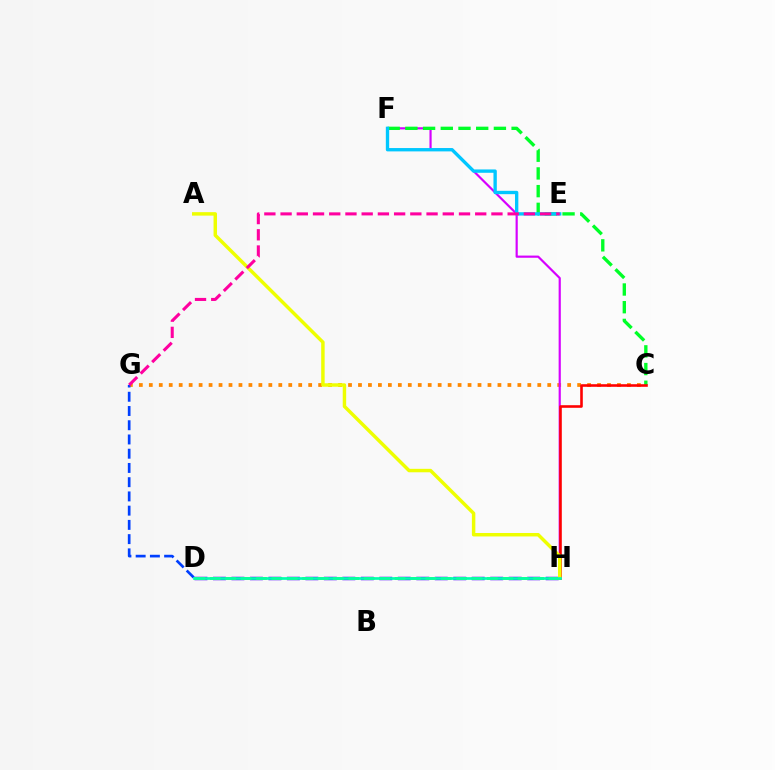{('C', 'G'): [{'color': '#ff8800', 'line_style': 'dotted', 'thickness': 2.71}], ('D', 'G'): [{'color': '#003fff', 'line_style': 'dashed', 'thickness': 1.93}], ('D', 'H'): [{'color': '#4f00ff', 'line_style': 'dashed', 'thickness': 2.51}, {'color': '#66ff00', 'line_style': 'dashed', 'thickness': 2.09}, {'color': '#00ffaf', 'line_style': 'solid', 'thickness': 1.94}], ('F', 'H'): [{'color': '#d600ff', 'line_style': 'solid', 'thickness': 1.57}], ('C', 'F'): [{'color': '#00ff27', 'line_style': 'dashed', 'thickness': 2.41}], ('C', 'H'): [{'color': '#ff0000', 'line_style': 'solid', 'thickness': 1.87}], ('A', 'H'): [{'color': '#eeff00', 'line_style': 'solid', 'thickness': 2.49}], ('E', 'F'): [{'color': '#00c7ff', 'line_style': 'solid', 'thickness': 2.41}], ('E', 'G'): [{'color': '#ff00a0', 'line_style': 'dashed', 'thickness': 2.2}]}